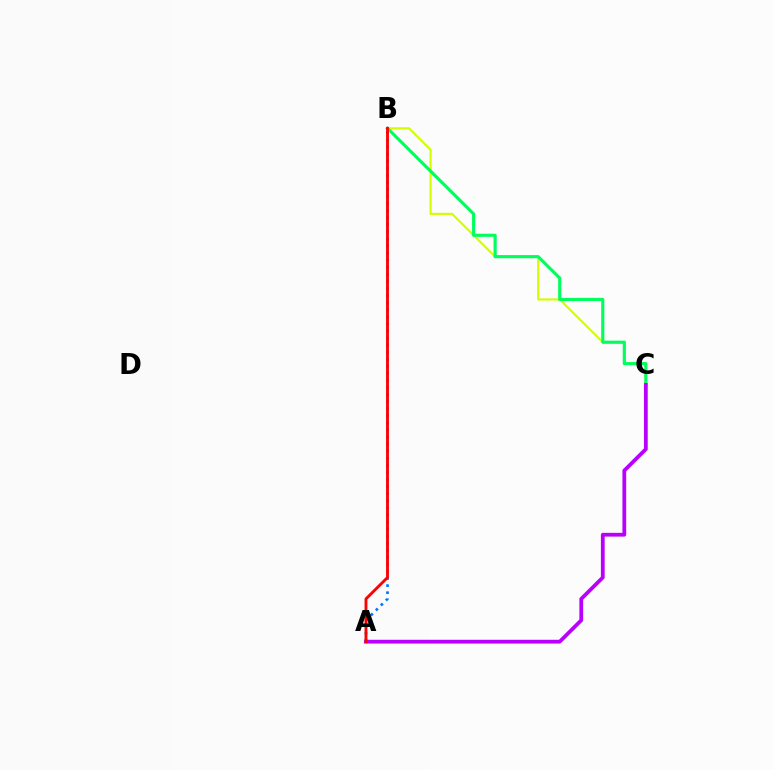{('B', 'C'): [{'color': '#d1ff00', 'line_style': 'solid', 'thickness': 1.55}, {'color': '#00ff5c', 'line_style': 'solid', 'thickness': 2.25}], ('A', 'C'): [{'color': '#b900ff', 'line_style': 'solid', 'thickness': 2.72}], ('A', 'B'): [{'color': '#0074ff', 'line_style': 'dotted', 'thickness': 1.92}, {'color': '#ff0000', 'line_style': 'solid', 'thickness': 2.06}]}